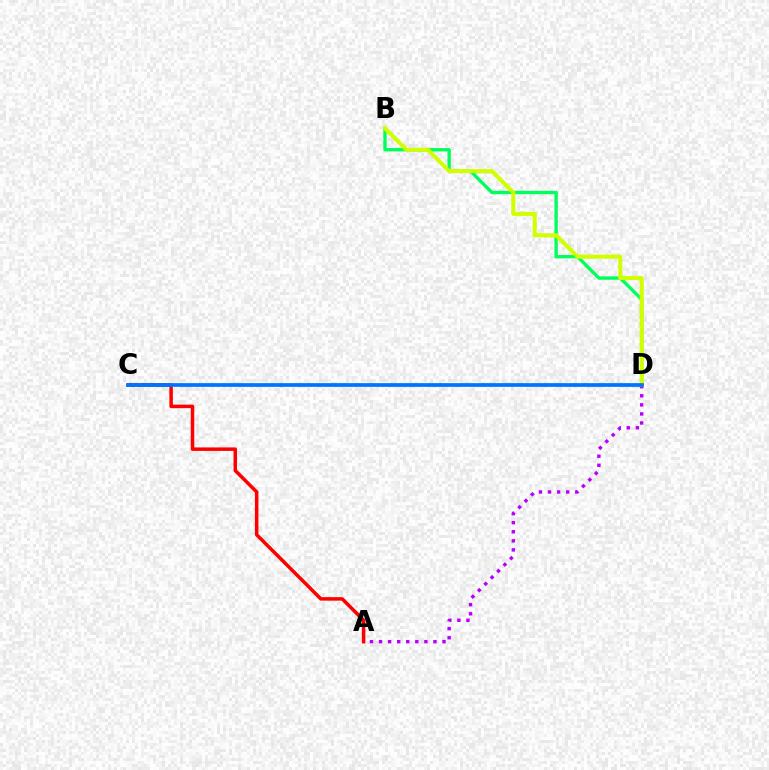{('A', 'D'): [{'color': '#b900ff', 'line_style': 'dotted', 'thickness': 2.46}], ('B', 'D'): [{'color': '#00ff5c', 'line_style': 'solid', 'thickness': 2.42}, {'color': '#d1ff00', 'line_style': 'solid', 'thickness': 2.91}], ('A', 'C'): [{'color': '#ff0000', 'line_style': 'solid', 'thickness': 2.52}], ('C', 'D'): [{'color': '#0074ff', 'line_style': 'solid', 'thickness': 2.68}]}